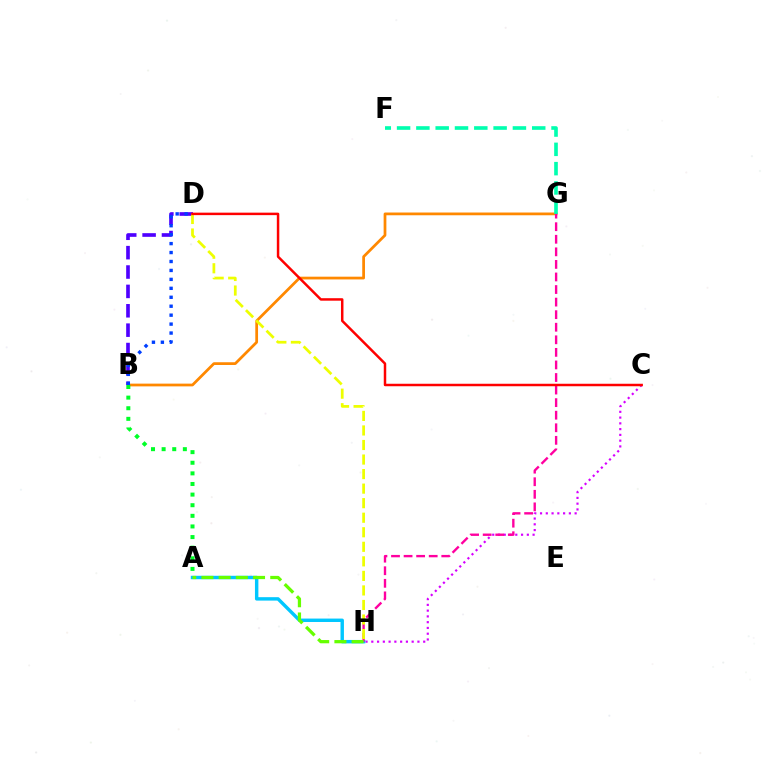{('C', 'H'): [{'color': '#d600ff', 'line_style': 'dotted', 'thickness': 1.57}], ('B', 'G'): [{'color': '#ff8800', 'line_style': 'solid', 'thickness': 1.98}], ('A', 'H'): [{'color': '#00c7ff', 'line_style': 'solid', 'thickness': 2.47}, {'color': '#66ff00', 'line_style': 'dashed', 'thickness': 2.34}], ('B', 'D'): [{'color': '#4f00ff', 'line_style': 'dashed', 'thickness': 2.63}, {'color': '#003fff', 'line_style': 'dotted', 'thickness': 2.43}], ('F', 'G'): [{'color': '#00ffaf', 'line_style': 'dashed', 'thickness': 2.62}], ('G', 'H'): [{'color': '#ff00a0', 'line_style': 'dashed', 'thickness': 1.71}], ('D', 'H'): [{'color': '#eeff00', 'line_style': 'dashed', 'thickness': 1.98}], ('C', 'D'): [{'color': '#ff0000', 'line_style': 'solid', 'thickness': 1.79}], ('A', 'B'): [{'color': '#00ff27', 'line_style': 'dotted', 'thickness': 2.88}]}